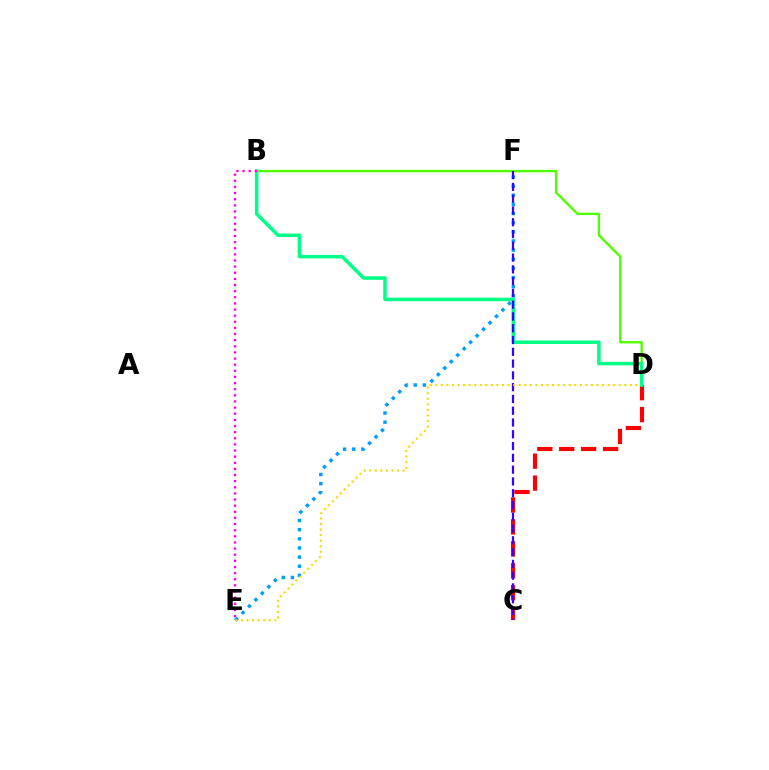{('C', 'D'): [{'color': '#ff0000', 'line_style': 'dashed', 'thickness': 2.98}], ('B', 'D'): [{'color': '#4fff00', 'line_style': 'solid', 'thickness': 1.7}, {'color': '#00ff86', 'line_style': 'solid', 'thickness': 2.53}], ('E', 'F'): [{'color': '#009eff', 'line_style': 'dotted', 'thickness': 2.48}], ('C', 'F'): [{'color': '#3700ff', 'line_style': 'dashed', 'thickness': 1.6}], ('B', 'E'): [{'color': '#ff00ed', 'line_style': 'dotted', 'thickness': 1.67}], ('D', 'E'): [{'color': '#ffd500', 'line_style': 'dotted', 'thickness': 1.51}]}